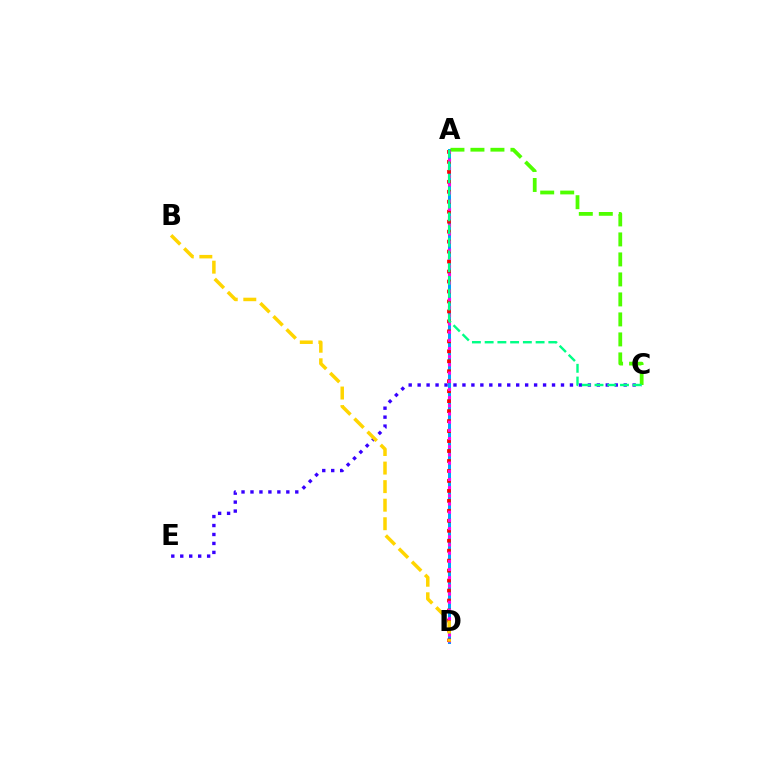{('C', 'E'): [{'color': '#3700ff', 'line_style': 'dotted', 'thickness': 2.43}], ('A', 'D'): [{'color': '#009eff', 'line_style': 'solid', 'thickness': 2.17}, {'color': '#ff0000', 'line_style': 'dotted', 'thickness': 2.71}, {'color': '#ff00ed', 'line_style': 'dotted', 'thickness': 2.22}], ('A', 'C'): [{'color': '#4fff00', 'line_style': 'dashed', 'thickness': 2.72}, {'color': '#00ff86', 'line_style': 'dashed', 'thickness': 1.73}], ('B', 'D'): [{'color': '#ffd500', 'line_style': 'dashed', 'thickness': 2.52}]}